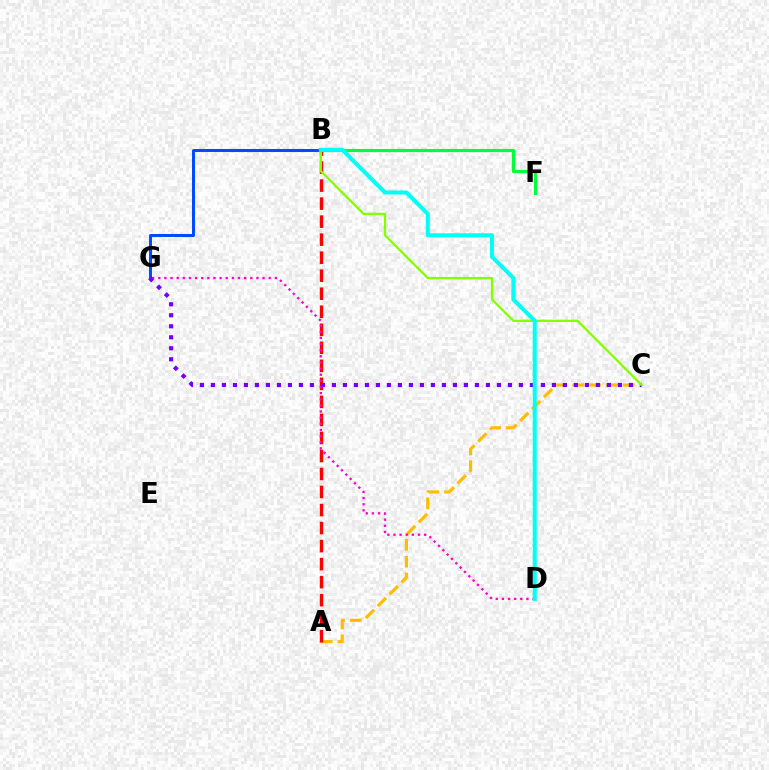{('A', 'C'): [{'color': '#ffbd00', 'line_style': 'dashed', 'thickness': 2.29}], ('A', 'B'): [{'color': '#ff0000', 'line_style': 'dashed', 'thickness': 2.45}], ('B', 'G'): [{'color': '#004bff', 'line_style': 'solid', 'thickness': 2.18}], ('D', 'G'): [{'color': '#ff00cf', 'line_style': 'dotted', 'thickness': 1.67}], ('C', 'G'): [{'color': '#7200ff', 'line_style': 'dotted', 'thickness': 2.99}], ('B', 'C'): [{'color': '#84ff00', 'line_style': 'solid', 'thickness': 1.63}], ('B', 'F'): [{'color': '#00ff39', 'line_style': 'solid', 'thickness': 2.28}], ('B', 'D'): [{'color': '#00fff6', 'line_style': 'solid', 'thickness': 2.89}]}